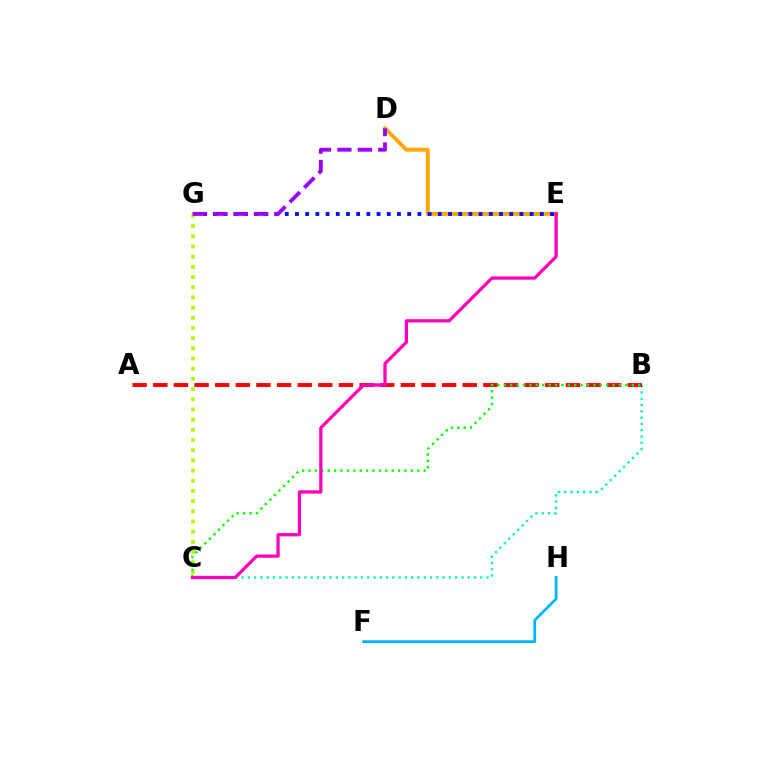{('B', 'C'): [{'color': '#00ff9d', 'line_style': 'dotted', 'thickness': 1.71}, {'color': '#08ff00', 'line_style': 'dotted', 'thickness': 1.74}], ('D', 'E'): [{'color': '#ffa500', 'line_style': 'solid', 'thickness': 2.82}], ('E', 'G'): [{'color': '#0010ff', 'line_style': 'dotted', 'thickness': 2.77}], ('A', 'B'): [{'color': '#ff0000', 'line_style': 'dashed', 'thickness': 2.8}], ('F', 'H'): [{'color': '#00b5ff', 'line_style': 'solid', 'thickness': 2.0}], ('C', 'G'): [{'color': '#b3ff00', 'line_style': 'dotted', 'thickness': 2.77}], ('D', 'G'): [{'color': '#9b00ff', 'line_style': 'dashed', 'thickness': 2.78}], ('C', 'E'): [{'color': '#ff00bd', 'line_style': 'solid', 'thickness': 2.35}]}